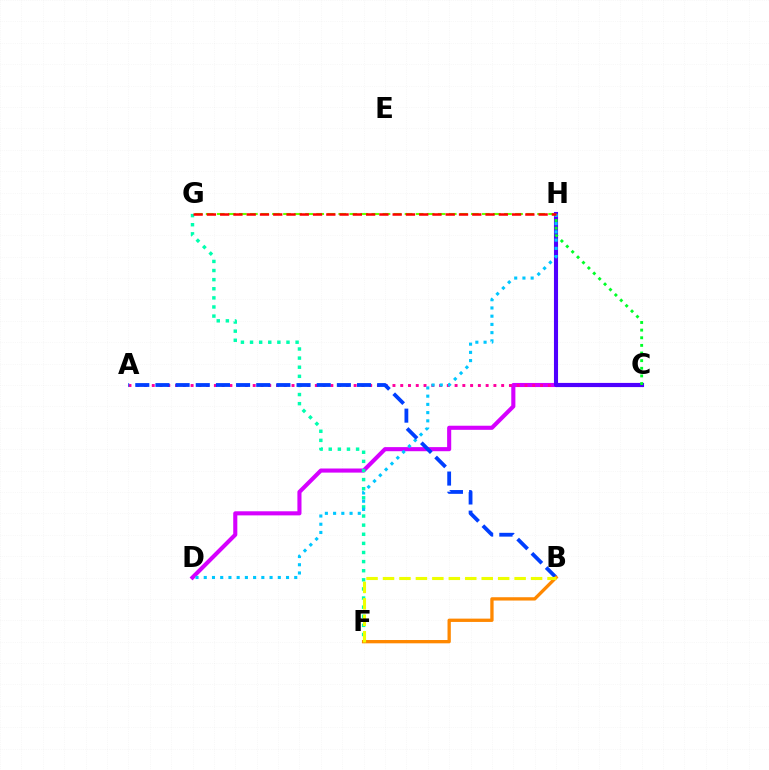{('C', 'D'): [{'color': '#d600ff', 'line_style': 'solid', 'thickness': 2.95}], ('A', 'C'): [{'color': '#ff00a0', 'line_style': 'dotted', 'thickness': 2.11}], ('G', 'H'): [{'color': '#66ff00', 'line_style': 'dashed', 'thickness': 1.5}, {'color': '#ff0000', 'line_style': 'dashed', 'thickness': 1.8}], ('C', 'H'): [{'color': '#4f00ff', 'line_style': 'solid', 'thickness': 2.95}, {'color': '#00ff27', 'line_style': 'dotted', 'thickness': 2.07}], ('F', 'G'): [{'color': '#00ffaf', 'line_style': 'dotted', 'thickness': 2.48}], ('D', 'H'): [{'color': '#00c7ff', 'line_style': 'dotted', 'thickness': 2.24}], ('A', 'B'): [{'color': '#003fff', 'line_style': 'dashed', 'thickness': 2.74}], ('B', 'F'): [{'color': '#ff8800', 'line_style': 'solid', 'thickness': 2.38}, {'color': '#eeff00', 'line_style': 'dashed', 'thickness': 2.24}]}